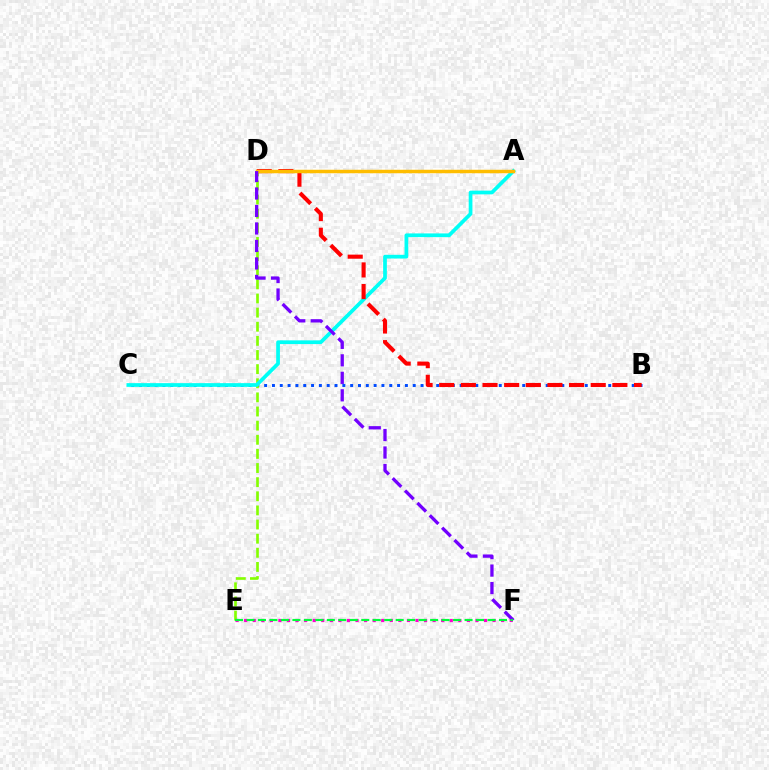{('B', 'C'): [{'color': '#004bff', 'line_style': 'dotted', 'thickness': 2.12}], ('D', 'E'): [{'color': '#84ff00', 'line_style': 'dashed', 'thickness': 1.92}], ('E', 'F'): [{'color': '#ff00cf', 'line_style': 'dotted', 'thickness': 2.33}, {'color': '#00ff39', 'line_style': 'dashed', 'thickness': 1.56}], ('A', 'C'): [{'color': '#00fff6', 'line_style': 'solid', 'thickness': 2.68}], ('B', 'D'): [{'color': '#ff0000', 'line_style': 'dashed', 'thickness': 2.94}], ('A', 'D'): [{'color': '#ffbd00', 'line_style': 'solid', 'thickness': 2.5}], ('D', 'F'): [{'color': '#7200ff', 'line_style': 'dashed', 'thickness': 2.38}]}